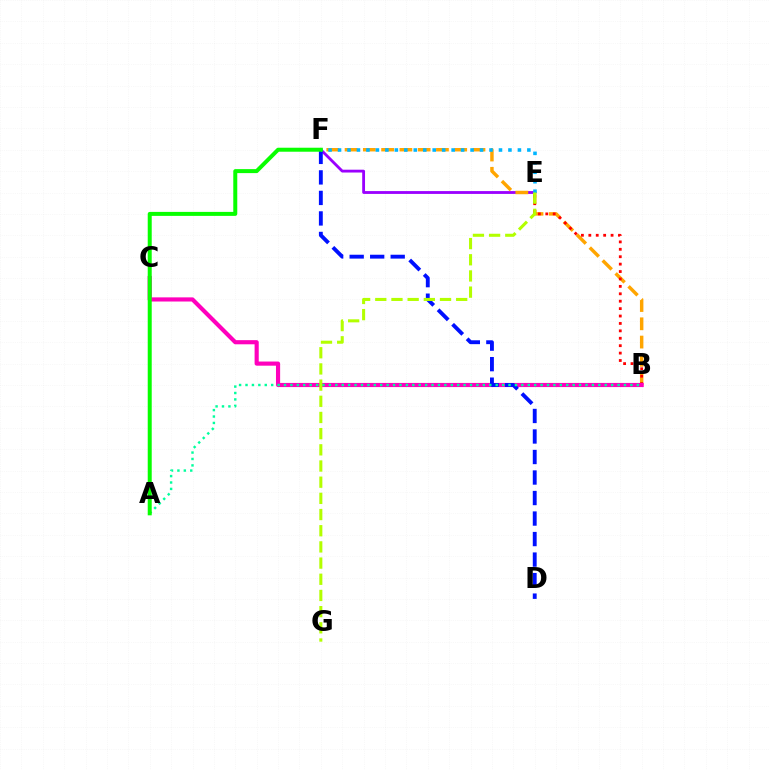{('E', 'F'): [{'color': '#9b00ff', 'line_style': 'solid', 'thickness': 2.04}, {'color': '#00b5ff', 'line_style': 'dotted', 'thickness': 2.57}], ('B', 'F'): [{'color': '#ffa500', 'line_style': 'dashed', 'thickness': 2.48}], ('B', 'E'): [{'color': '#ff0000', 'line_style': 'dotted', 'thickness': 2.01}], ('B', 'C'): [{'color': '#ff00bd', 'line_style': 'solid', 'thickness': 2.99}], ('D', 'F'): [{'color': '#0010ff', 'line_style': 'dashed', 'thickness': 2.79}], ('A', 'B'): [{'color': '#00ff9d', 'line_style': 'dotted', 'thickness': 1.74}], ('E', 'G'): [{'color': '#b3ff00', 'line_style': 'dashed', 'thickness': 2.2}], ('A', 'F'): [{'color': '#08ff00', 'line_style': 'solid', 'thickness': 2.87}]}